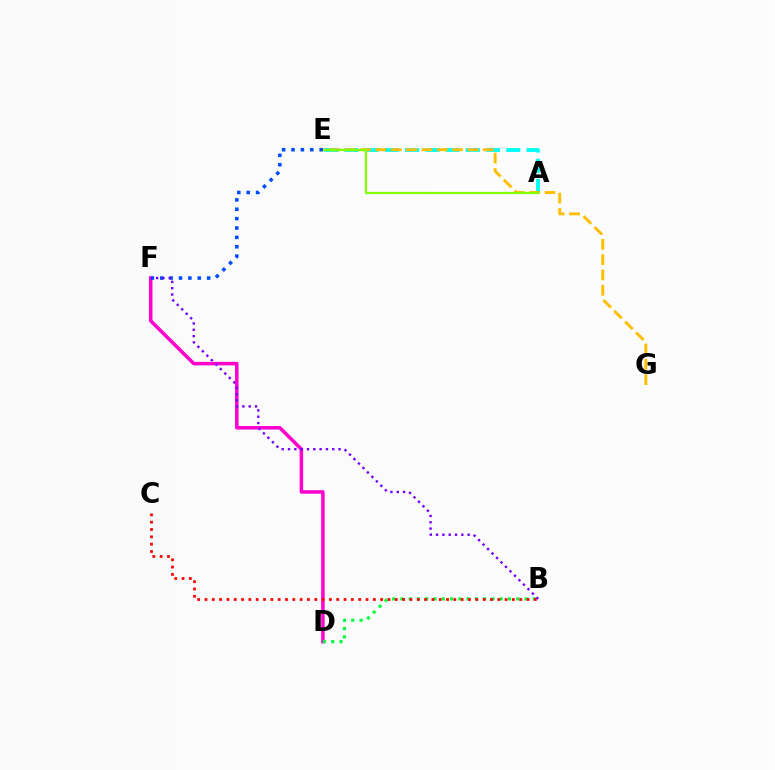{('D', 'F'): [{'color': '#ff00cf', 'line_style': 'solid', 'thickness': 2.53}], ('B', 'D'): [{'color': '#00ff39', 'line_style': 'dotted', 'thickness': 2.25}], ('A', 'E'): [{'color': '#00fff6', 'line_style': 'dashed', 'thickness': 2.75}, {'color': '#84ff00', 'line_style': 'solid', 'thickness': 1.58}], ('E', 'G'): [{'color': '#ffbd00', 'line_style': 'dashed', 'thickness': 2.08}], ('B', 'C'): [{'color': '#ff0000', 'line_style': 'dotted', 'thickness': 1.99}], ('E', 'F'): [{'color': '#004bff', 'line_style': 'dotted', 'thickness': 2.55}], ('B', 'F'): [{'color': '#7200ff', 'line_style': 'dotted', 'thickness': 1.72}]}